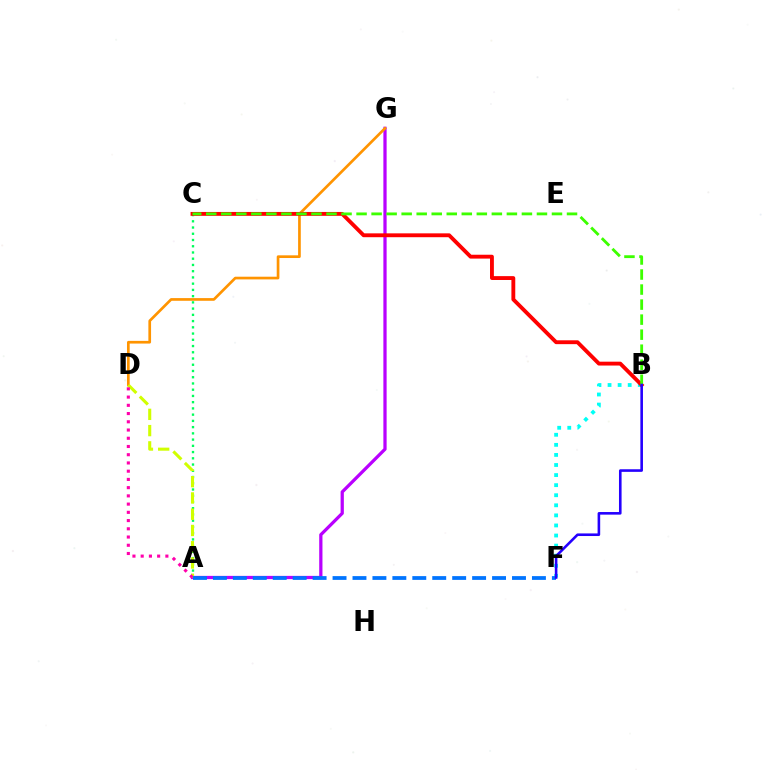{('B', 'F'): [{'color': '#00fff6', 'line_style': 'dotted', 'thickness': 2.74}, {'color': '#2500ff', 'line_style': 'solid', 'thickness': 1.87}], ('A', 'G'): [{'color': '#b900ff', 'line_style': 'solid', 'thickness': 2.34}], ('A', 'C'): [{'color': '#00ff5c', 'line_style': 'dotted', 'thickness': 1.69}], ('D', 'G'): [{'color': '#ff9400', 'line_style': 'solid', 'thickness': 1.94}], ('A', 'D'): [{'color': '#d1ff00', 'line_style': 'dashed', 'thickness': 2.21}, {'color': '#ff00ac', 'line_style': 'dotted', 'thickness': 2.24}], ('B', 'C'): [{'color': '#ff0000', 'line_style': 'solid', 'thickness': 2.78}, {'color': '#3dff00', 'line_style': 'dashed', 'thickness': 2.04}], ('A', 'F'): [{'color': '#0074ff', 'line_style': 'dashed', 'thickness': 2.71}]}